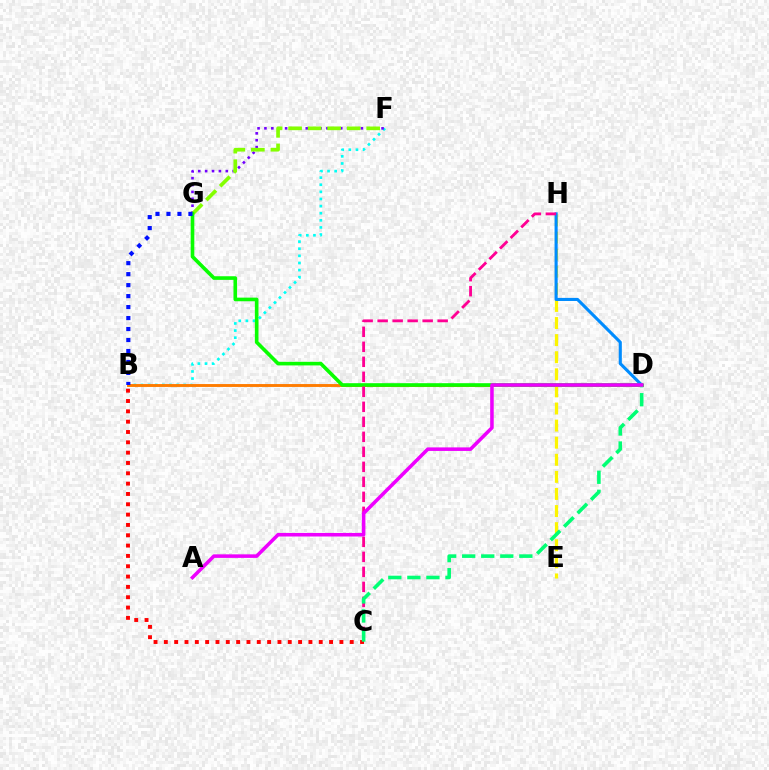{('B', 'F'): [{'color': '#00fff6', 'line_style': 'dotted', 'thickness': 1.93}], ('F', 'G'): [{'color': '#7200ff', 'line_style': 'dotted', 'thickness': 1.87}, {'color': '#84ff00', 'line_style': 'dashed', 'thickness': 2.65}], ('B', 'D'): [{'color': '#ff7c00', 'line_style': 'solid', 'thickness': 2.08}], ('E', 'H'): [{'color': '#fcf500', 'line_style': 'dashed', 'thickness': 2.32}], ('D', 'G'): [{'color': '#08ff00', 'line_style': 'solid', 'thickness': 2.61}], ('B', 'C'): [{'color': '#ff0000', 'line_style': 'dotted', 'thickness': 2.81}], ('D', 'H'): [{'color': '#008cff', 'line_style': 'solid', 'thickness': 2.23}], ('C', 'H'): [{'color': '#ff0094', 'line_style': 'dashed', 'thickness': 2.04}], ('C', 'D'): [{'color': '#00ff74', 'line_style': 'dashed', 'thickness': 2.59}], ('A', 'D'): [{'color': '#ee00ff', 'line_style': 'solid', 'thickness': 2.55}], ('B', 'G'): [{'color': '#0010ff', 'line_style': 'dotted', 'thickness': 2.98}]}